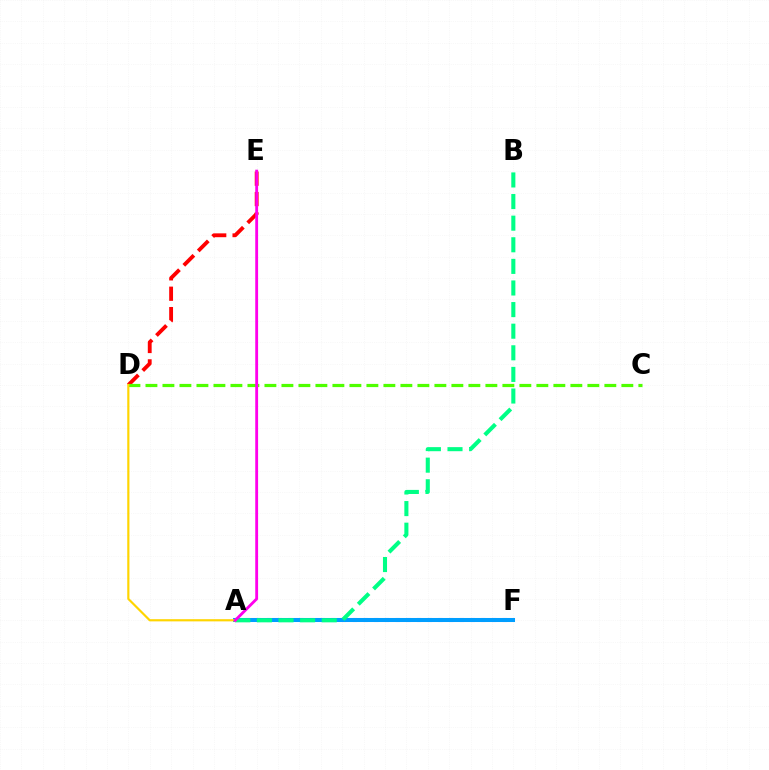{('A', 'F'): [{'color': '#3700ff', 'line_style': 'dotted', 'thickness': 2.91}, {'color': '#009eff', 'line_style': 'solid', 'thickness': 2.91}], ('D', 'E'): [{'color': '#ff0000', 'line_style': 'dashed', 'thickness': 2.77}], ('C', 'D'): [{'color': '#4fff00', 'line_style': 'dashed', 'thickness': 2.31}], ('A', 'B'): [{'color': '#00ff86', 'line_style': 'dashed', 'thickness': 2.94}], ('A', 'D'): [{'color': '#ffd500', 'line_style': 'solid', 'thickness': 1.57}], ('A', 'E'): [{'color': '#ff00ed', 'line_style': 'solid', 'thickness': 2.05}]}